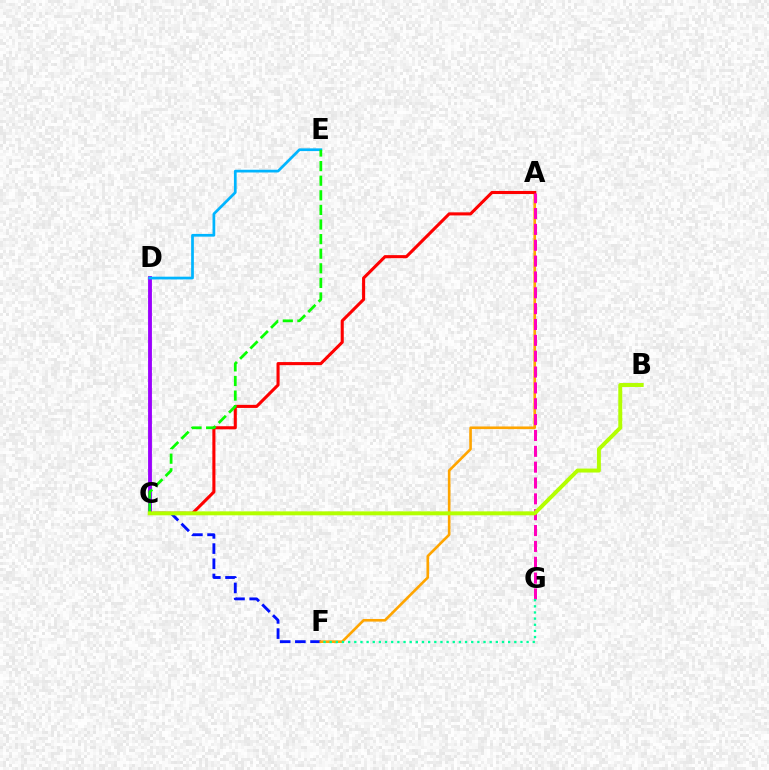{('C', 'F'): [{'color': '#0010ff', 'line_style': 'dashed', 'thickness': 2.06}], ('A', 'F'): [{'color': '#ffa500', 'line_style': 'solid', 'thickness': 1.89}], ('C', 'D'): [{'color': '#9b00ff', 'line_style': 'solid', 'thickness': 2.77}], ('A', 'C'): [{'color': '#ff0000', 'line_style': 'solid', 'thickness': 2.22}], ('A', 'G'): [{'color': '#ff00bd', 'line_style': 'dashed', 'thickness': 2.15}], ('D', 'E'): [{'color': '#00b5ff', 'line_style': 'solid', 'thickness': 1.96}], ('F', 'G'): [{'color': '#00ff9d', 'line_style': 'dotted', 'thickness': 1.67}], ('C', 'E'): [{'color': '#08ff00', 'line_style': 'dashed', 'thickness': 1.98}], ('B', 'C'): [{'color': '#b3ff00', 'line_style': 'solid', 'thickness': 2.85}]}